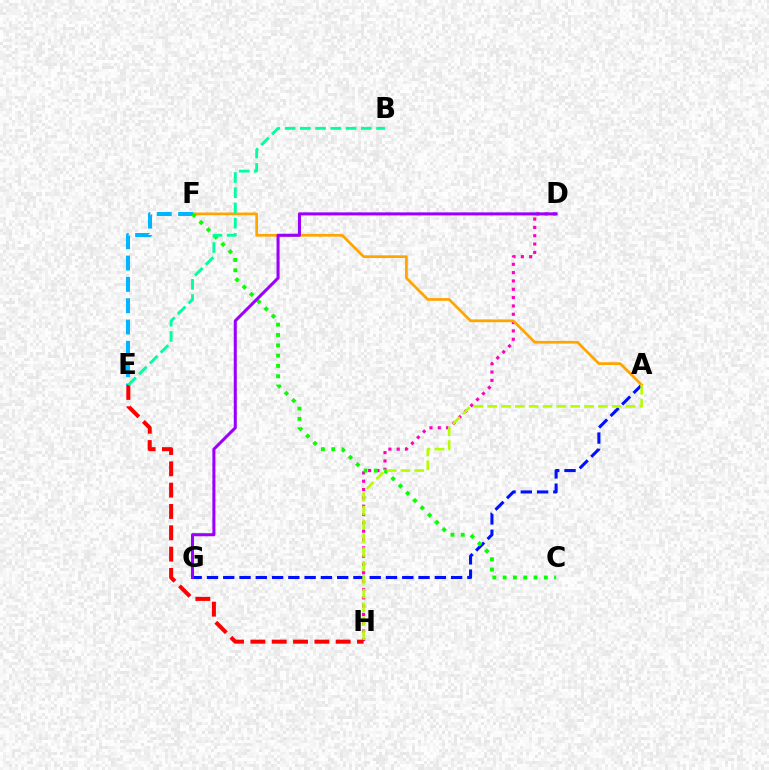{('D', 'H'): [{'color': '#ff00bd', 'line_style': 'dotted', 'thickness': 2.26}], ('A', 'G'): [{'color': '#0010ff', 'line_style': 'dashed', 'thickness': 2.21}], ('A', 'F'): [{'color': '#ffa500', 'line_style': 'solid', 'thickness': 1.96}], ('E', 'F'): [{'color': '#00b5ff', 'line_style': 'dashed', 'thickness': 2.9}], ('E', 'H'): [{'color': '#ff0000', 'line_style': 'dashed', 'thickness': 2.9}], ('C', 'F'): [{'color': '#08ff00', 'line_style': 'dotted', 'thickness': 2.8}], ('B', 'E'): [{'color': '#00ff9d', 'line_style': 'dashed', 'thickness': 2.07}], ('D', 'G'): [{'color': '#9b00ff', 'line_style': 'solid', 'thickness': 2.19}], ('A', 'H'): [{'color': '#b3ff00', 'line_style': 'dashed', 'thickness': 1.88}]}